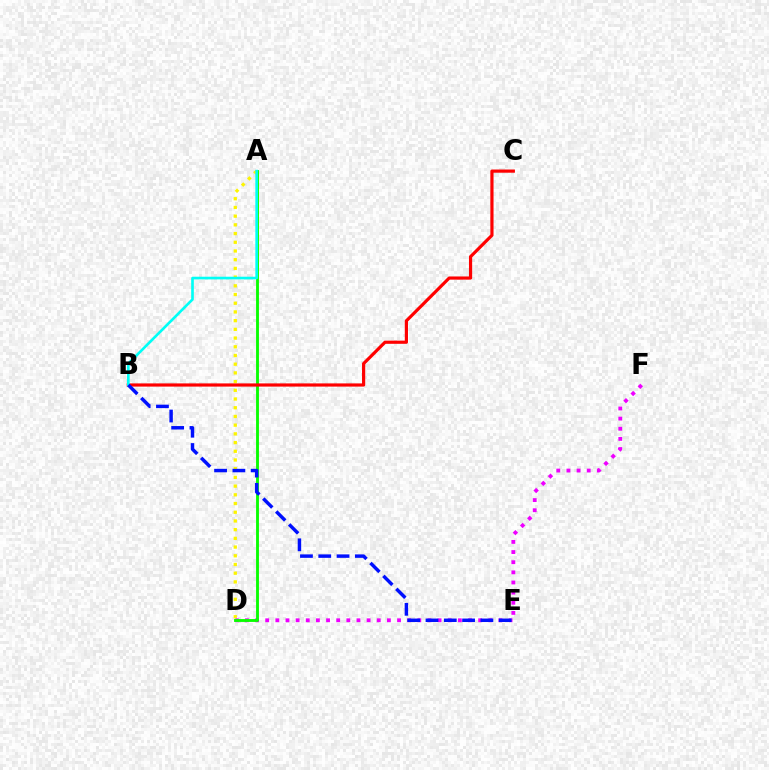{('A', 'D'): [{'color': '#fcf500', 'line_style': 'dotted', 'thickness': 2.37}, {'color': '#08ff00', 'line_style': 'solid', 'thickness': 2.06}], ('D', 'F'): [{'color': '#ee00ff', 'line_style': 'dotted', 'thickness': 2.76}], ('B', 'C'): [{'color': '#ff0000', 'line_style': 'solid', 'thickness': 2.29}], ('A', 'B'): [{'color': '#00fff6', 'line_style': 'solid', 'thickness': 1.91}], ('B', 'E'): [{'color': '#0010ff', 'line_style': 'dashed', 'thickness': 2.49}]}